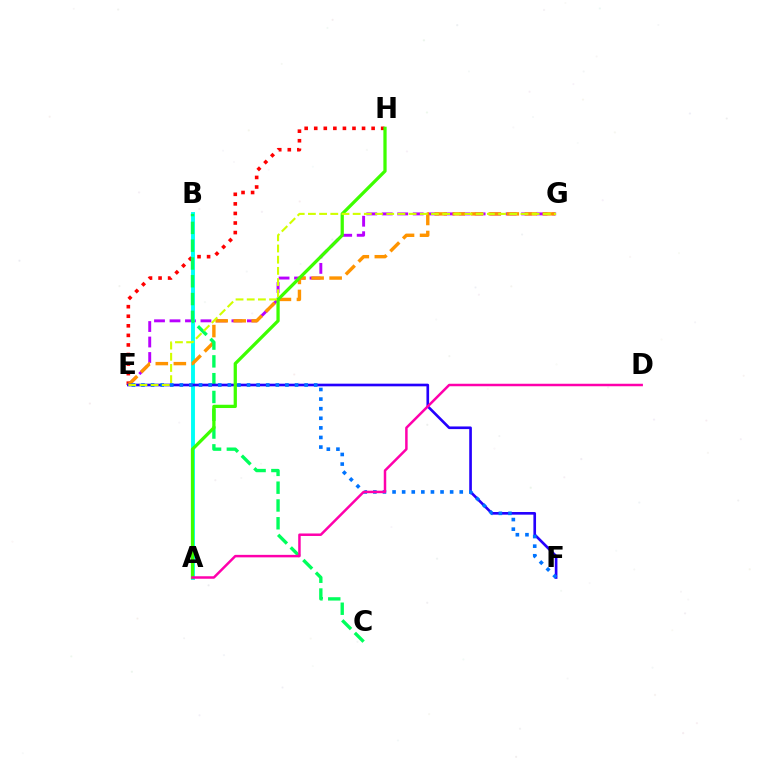{('E', 'G'): [{'color': '#b900ff', 'line_style': 'dashed', 'thickness': 2.1}, {'color': '#ff9400', 'line_style': 'dashed', 'thickness': 2.45}, {'color': '#d1ff00', 'line_style': 'dashed', 'thickness': 1.52}], ('A', 'B'): [{'color': '#00fff6', 'line_style': 'solid', 'thickness': 2.81}], ('E', 'H'): [{'color': '#ff0000', 'line_style': 'dotted', 'thickness': 2.6}], ('B', 'C'): [{'color': '#00ff5c', 'line_style': 'dashed', 'thickness': 2.42}], ('E', 'F'): [{'color': '#2500ff', 'line_style': 'solid', 'thickness': 1.91}, {'color': '#0074ff', 'line_style': 'dotted', 'thickness': 2.61}], ('A', 'H'): [{'color': '#3dff00', 'line_style': 'solid', 'thickness': 2.35}], ('A', 'D'): [{'color': '#ff00ac', 'line_style': 'solid', 'thickness': 1.79}]}